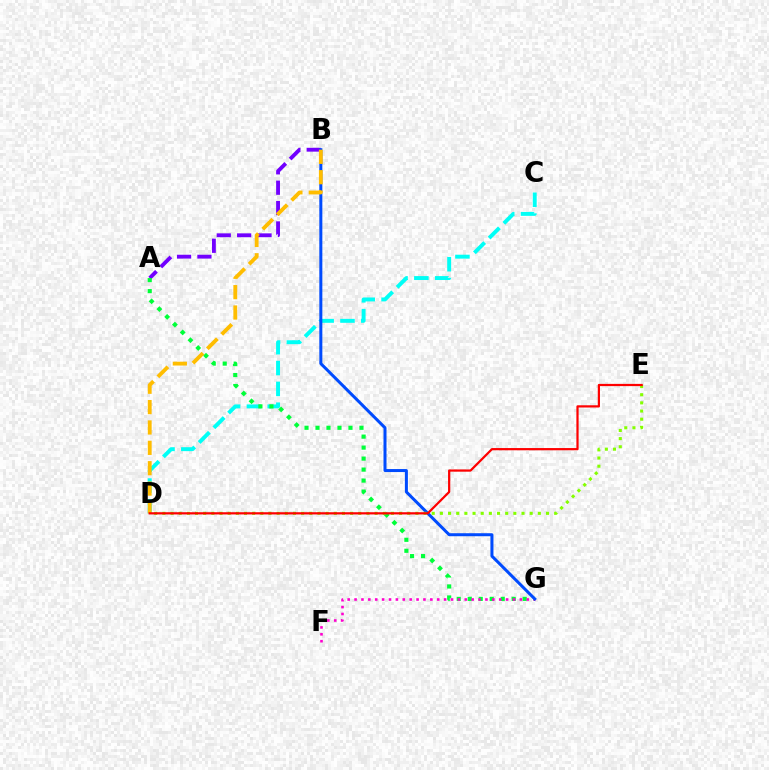{('A', 'B'): [{'color': '#7200ff', 'line_style': 'dashed', 'thickness': 2.77}], ('C', 'D'): [{'color': '#00fff6', 'line_style': 'dashed', 'thickness': 2.83}], ('A', 'G'): [{'color': '#00ff39', 'line_style': 'dotted', 'thickness': 2.99}], ('F', 'G'): [{'color': '#ff00cf', 'line_style': 'dotted', 'thickness': 1.87}], ('B', 'G'): [{'color': '#004bff', 'line_style': 'solid', 'thickness': 2.16}], ('B', 'D'): [{'color': '#ffbd00', 'line_style': 'dashed', 'thickness': 2.77}], ('D', 'E'): [{'color': '#84ff00', 'line_style': 'dotted', 'thickness': 2.22}, {'color': '#ff0000', 'line_style': 'solid', 'thickness': 1.6}]}